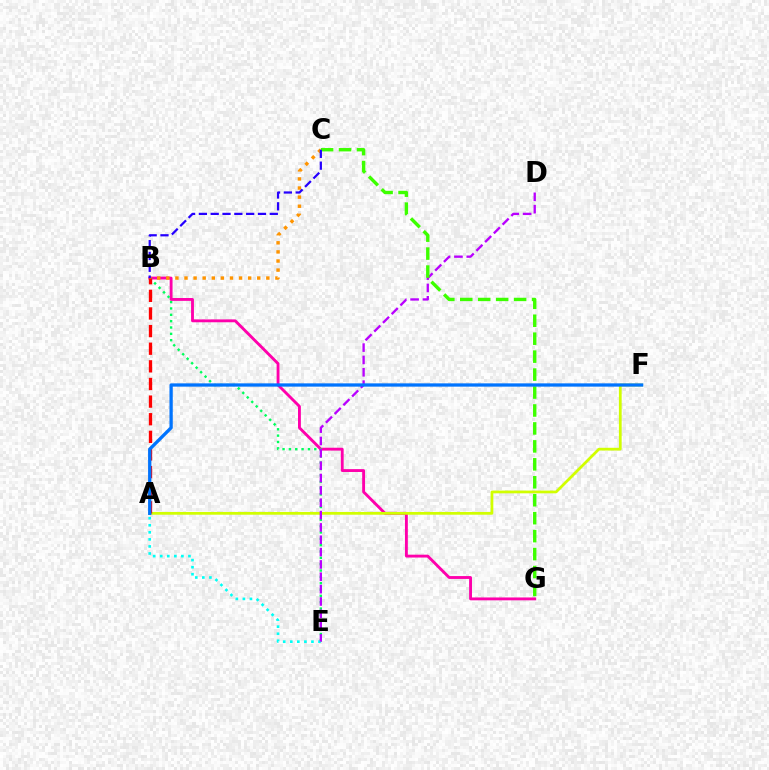{('B', 'G'): [{'color': '#ff00ac', 'line_style': 'solid', 'thickness': 2.06}], ('B', 'E'): [{'color': '#00ff5c', 'line_style': 'dotted', 'thickness': 1.72}], ('A', 'F'): [{'color': '#d1ff00', 'line_style': 'solid', 'thickness': 1.98}, {'color': '#0074ff', 'line_style': 'solid', 'thickness': 2.36}], ('A', 'E'): [{'color': '#00fff6', 'line_style': 'dotted', 'thickness': 1.92}], ('B', 'C'): [{'color': '#ff9400', 'line_style': 'dotted', 'thickness': 2.47}, {'color': '#2500ff', 'line_style': 'dashed', 'thickness': 1.61}], ('A', 'B'): [{'color': '#ff0000', 'line_style': 'dashed', 'thickness': 2.39}], ('D', 'E'): [{'color': '#b900ff', 'line_style': 'dashed', 'thickness': 1.68}], ('C', 'G'): [{'color': '#3dff00', 'line_style': 'dashed', 'thickness': 2.44}]}